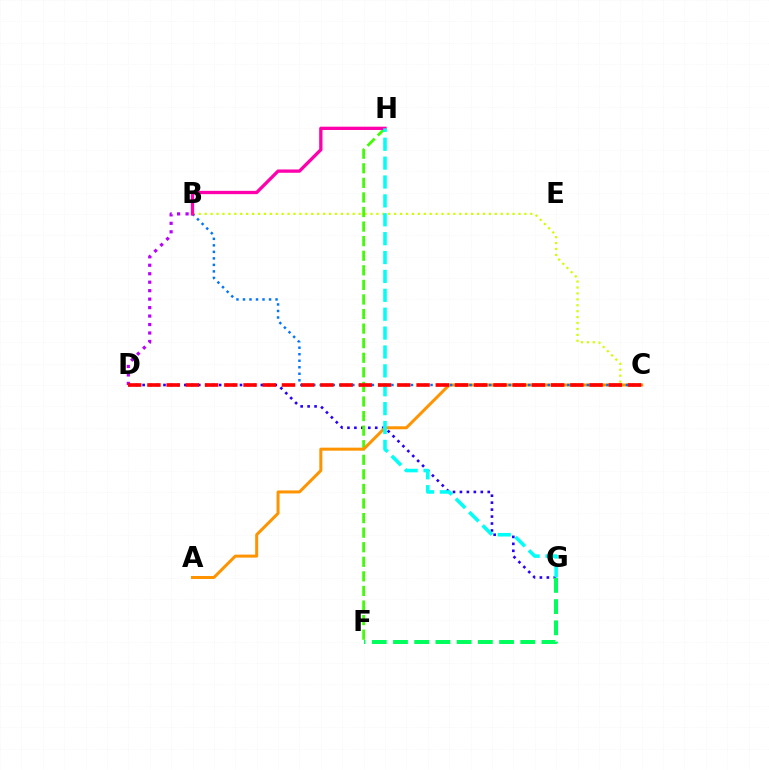{('B', 'C'): [{'color': '#d1ff00', 'line_style': 'dotted', 'thickness': 1.61}, {'color': '#0074ff', 'line_style': 'dotted', 'thickness': 1.77}], ('B', 'D'): [{'color': '#b900ff', 'line_style': 'dotted', 'thickness': 2.3}], ('D', 'G'): [{'color': '#2500ff', 'line_style': 'dotted', 'thickness': 1.89}], ('F', 'H'): [{'color': '#3dff00', 'line_style': 'dashed', 'thickness': 1.98}], ('A', 'C'): [{'color': '#ff9400', 'line_style': 'solid', 'thickness': 2.16}], ('B', 'H'): [{'color': '#ff00ac', 'line_style': 'solid', 'thickness': 2.37}], ('F', 'G'): [{'color': '#00ff5c', 'line_style': 'dashed', 'thickness': 2.88}], ('G', 'H'): [{'color': '#00fff6', 'line_style': 'dashed', 'thickness': 2.57}], ('C', 'D'): [{'color': '#ff0000', 'line_style': 'dashed', 'thickness': 2.61}]}